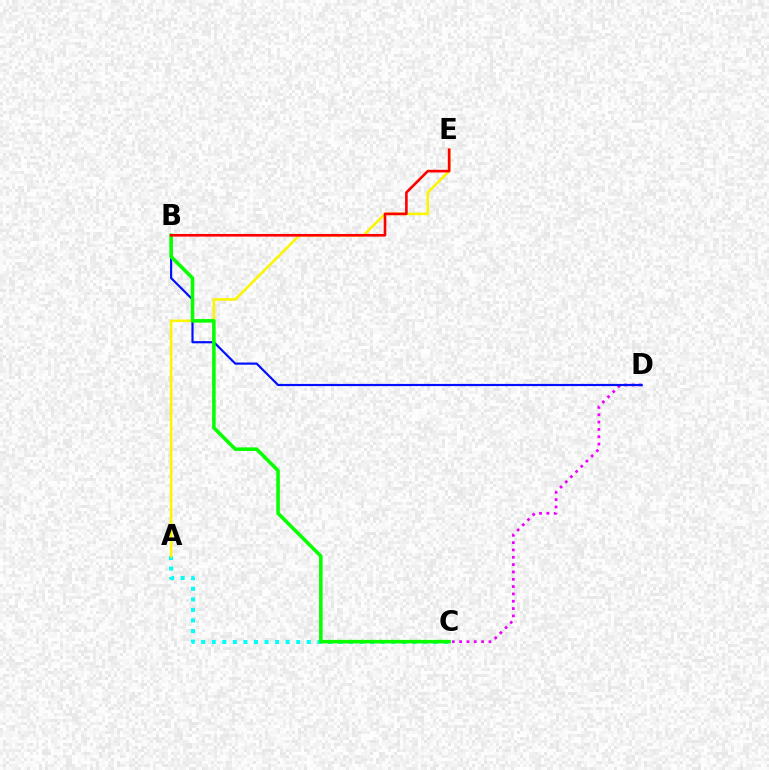{('A', 'C'): [{'color': '#00fff6', 'line_style': 'dotted', 'thickness': 2.87}], ('C', 'D'): [{'color': '#ee00ff', 'line_style': 'dotted', 'thickness': 1.99}], ('A', 'E'): [{'color': '#fcf500', 'line_style': 'solid', 'thickness': 1.85}], ('B', 'D'): [{'color': '#0010ff', 'line_style': 'solid', 'thickness': 1.57}], ('B', 'C'): [{'color': '#08ff00', 'line_style': 'solid', 'thickness': 2.56}], ('B', 'E'): [{'color': '#ff0000', 'line_style': 'solid', 'thickness': 1.9}]}